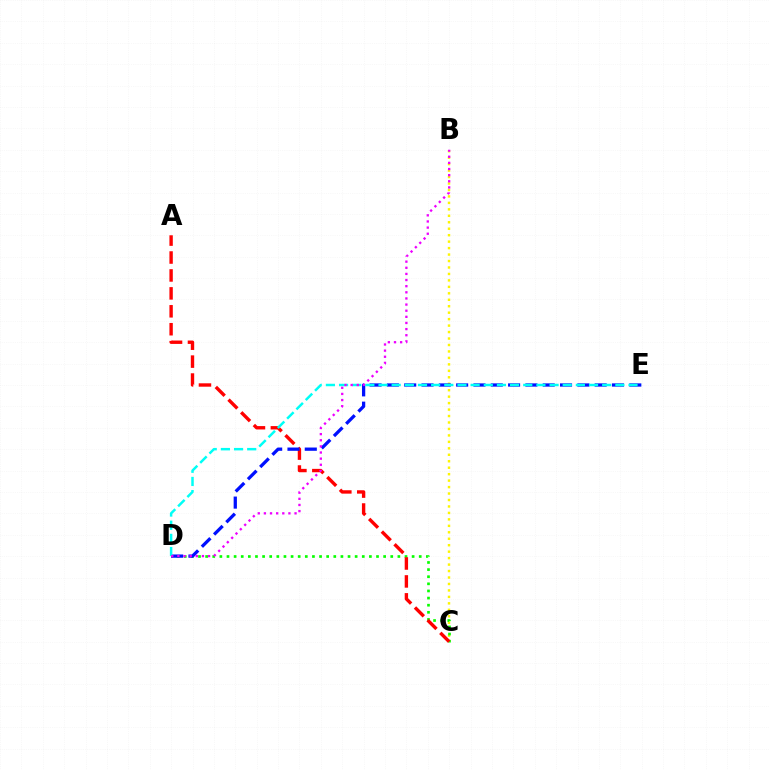{('B', 'C'): [{'color': '#fcf500', 'line_style': 'dotted', 'thickness': 1.75}], ('C', 'D'): [{'color': '#08ff00', 'line_style': 'dotted', 'thickness': 1.93}], ('A', 'C'): [{'color': '#ff0000', 'line_style': 'dashed', 'thickness': 2.44}], ('D', 'E'): [{'color': '#0010ff', 'line_style': 'dashed', 'thickness': 2.35}, {'color': '#00fff6', 'line_style': 'dashed', 'thickness': 1.79}], ('B', 'D'): [{'color': '#ee00ff', 'line_style': 'dotted', 'thickness': 1.67}]}